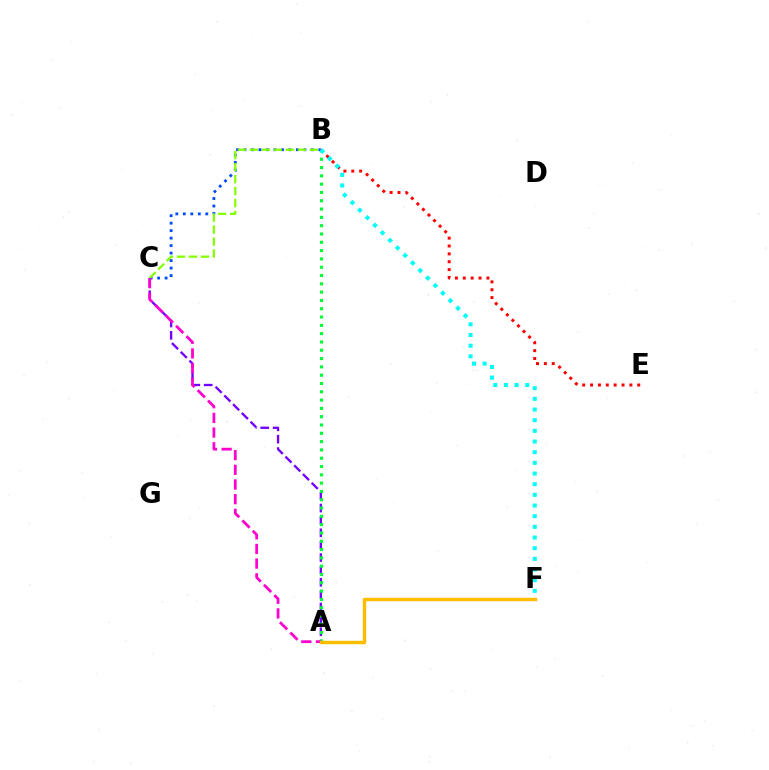{('B', 'C'): [{'color': '#004bff', 'line_style': 'dotted', 'thickness': 2.03}, {'color': '#84ff00', 'line_style': 'dashed', 'thickness': 1.63}], ('A', 'C'): [{'color': '#7200ff', 'line_style': 'dashed', 'thickness': 1.68}, {'color': '#ff00cf', 'line_style': 'dashed', 'thickness': 1.99}], ('A', 'B'): [{'color': '#00ff39', 'line_style': 'dotted', 'thickness': 2.26}], ('B', 'E'): [{'color': '#ff0000', 'line_style': 'dotted', 'thickness': 2.14}], ('A', 'F'): [{'color': '#ffbd00', 'line_style': 'solid', 'thickness': 2.47}], ('B', 'F'): [{'color': '#00fff6', 'line_style': 'dotted', 'thickness': 2.9}]}